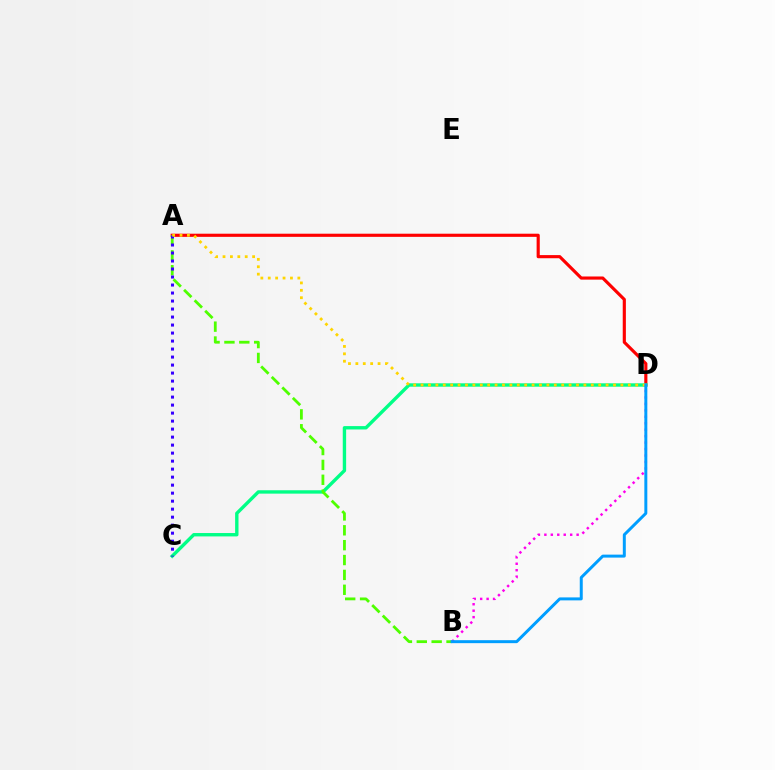{('A', 'D'): [{'color': '#ff0000', 'line_style': 'solid', 'thickness': 2.26}, {'color': '#ffd500', 'line_style': 'dotted', 'thickness': 2.01}], ('C', 'D'): [{'color': '#00ff86', 'line_style': 'solid', 'thickness': 2.43}], ('A', 'B'): [{'color': '#4fff00', 'line_style': 'dashed', 'thickness': 2.02}], ('A', 'C'): [{'color': '#3700ff', 'line_style': 'dotted', 'thickness': 2.17}], ('B', 'D'): [{'color': '#ff00ed', 'line_style': 'dotted', 'thickness': 1.75}, {'color': '#009eff', 'line_style': 'solid', 'thickness': 2.14}]}